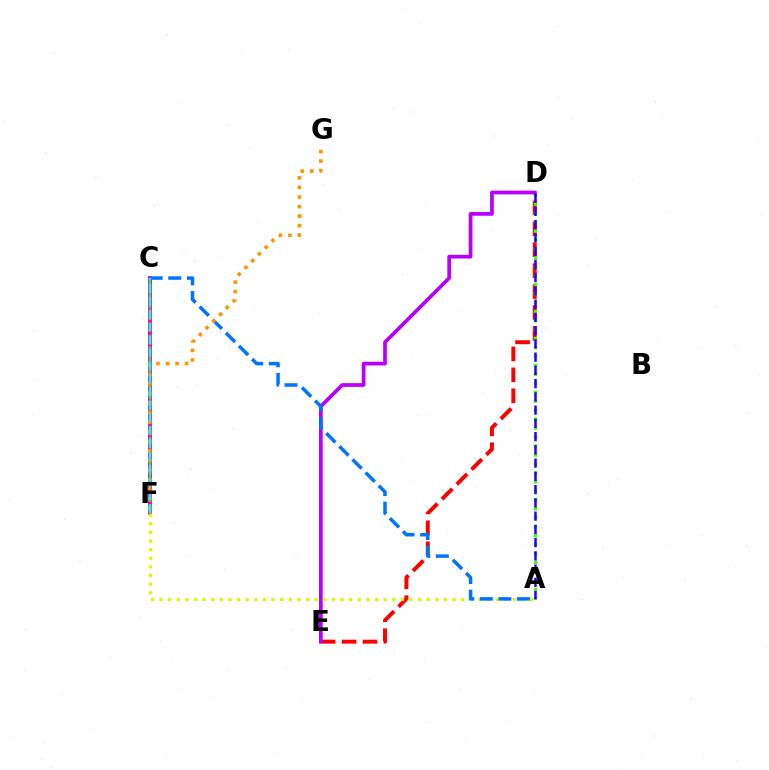{('D', 'E'): [{'color': '#ff0000', 'line_style': 'dashed', 'thickness': 2.84}, {'color': '#b900ff', 'line_style': 'solid', 'thickness': 2.69}], ('A', 'D'): [{'color': '#3dff00', 'line_style': 'dotted', 'thickness': 2.43}, {'color': '#2500ff', 'line_style': 'dashed', 'thickness': 1.8}], ('C', 'F'): [{'color': '#ff00ac', 'line_style': 'solid', 'thickness': 2.8}, {'color': '#00ff5c', 'line_style': 'dashed', 'thickness': 1.54}, {'color': '#00fff6', 'line_style': 'dashed', 'thickness': 1.76}], ('A', 'F'): [{'color': '#d1ff00', 'line_style': 'dotted', 'thickness': 2.34}], ('A', 'C'): [{'color': '#0074ff', 'line_style': 'dashed', 'thickness': 2.52}], ('F', 'G'): [{'color': '#ff9400', 'line_style': 'dotted', 'thickness': 2.6}]}